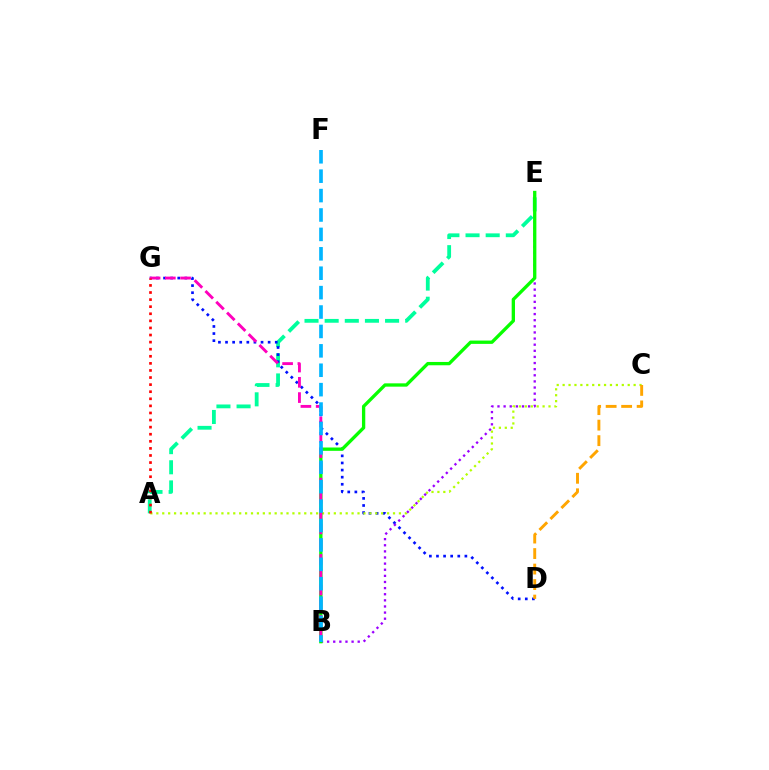{('A', 'E'): [{'color': '#00ff9d', 'line_style': 'dashed', 'thickness': 2.74}], ('D', 'G'): [{'color': '#0010ff', 'line_style': 'dotted', 'thickness': 1.93}], ('A', 'C'): [{'color': '#b3ff00', 'line_style': 'dotted', 'thickness': 1.61}], ('B', 'E'): [{'color': '#9b00ff', 'line_style': 'dotted', 'thickness': 1.66}, {'color': '#08ff00', 'line_style': 'solid', 'thickness': 2.39}], ('B', 'G'): [{'color': '#ff00bd', 'line_style': 'dashed', 'thickness': 2.07}], ('C', 'D'): [{'color': '#ffa500', 'line_style': 'dashed', 'thickness': 2.11}], ('B', 'F'): [{'color': '#00b5ff', 'line_style': 'dashed', 'thickness': 2.64}], ('A', 'G'): [{'color': '#ff0000', 'line_style': 'dotted', 'thickness': 1.93}]}